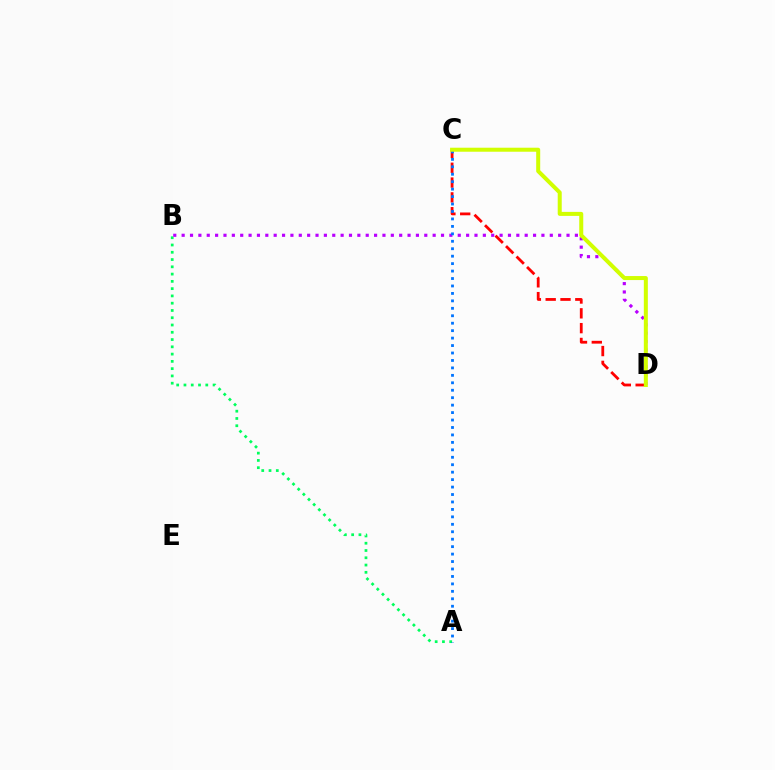{('C', 'D'): [{'color': '#ff0000', 'line_style': 'dashed', 'thickness': 2.01}, {'color': '#d1ff00', 'line_style': 'solid', 'thickness': 2.89}], ('A', 'B'): [{'color': '#00ff5c', 'line_style': 'dotted', 'thickness': 1.98}], ('B', 'D'): [{'color': '#b900ff', 'line_style': 'dotted', 'thickness': 2.27}], ('A', 'C'): [{'color': '#0074ff', 'line_style': 'dotted', 'thickness': 2.02}]}